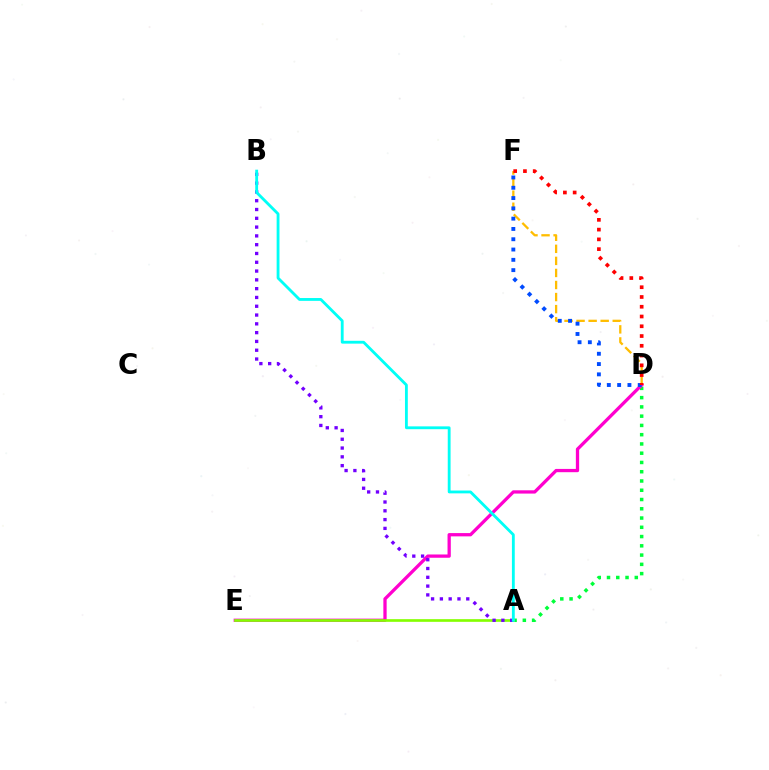{('D', 'F'): [{'color': '#ffbd00', 'line_style': 'dashed', 'thickness': 1.64}, {'color': '#004bff', 'line_style': 'dotted', 'thickness': 2.8}, {'color': '#ff0000', 'line_style': 'dotted', 'thickness': 2.65}], ('A', 'D'): [{'color': '#00ff39', 'line_style': 'dotted', 'thickness': 2.52}], ('D', 'E'): [{'color': '#ff00cf', 'line_style': 'solid', 'thickness': 2.36}], ('A', 'E'): [{'color': '#84ff00', 'line_style': 'solid', 'thickness': 1.92}], ('A', 'B'): [{'color': '#7200ff', 'line_style': 'dotted', 'thickness': 2.39}, {'color': '#00fff6', 'line_style': 'solid', 'thickness': 2.04}]}